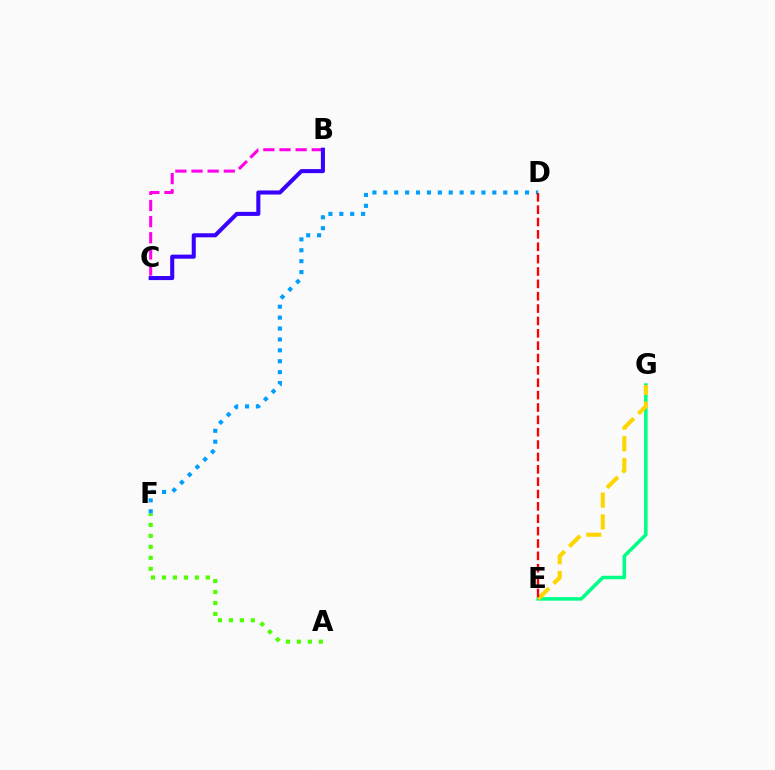{('B', 'C'): [{'color': '#ff00ed', 'line_style': 'dashed', 'thickness': 2.19}, {'color': '#3700ff', 'line_style': 'solid', 'thickness': 2.92}], ('E', 'G'): [{'color': '#00ff86', 'line_style': 'solid', 'thickness': 2.55}, {'color': '#ffd500', 'line_style': 'dashed', 'thickness': 2.96}], ('A', 'F'): [{'color': '#4fff00', 'line_style': 'dotted', 'thickness': 2.98}], ('D', 'F'): [{'color': '#009eff', 'line_style': 'dotted', 'thickness': 2.96}], ('D', 'E'): [{'color': '#ff0000', 'line_style': 'dashed', 'thickness': 1.68}]}